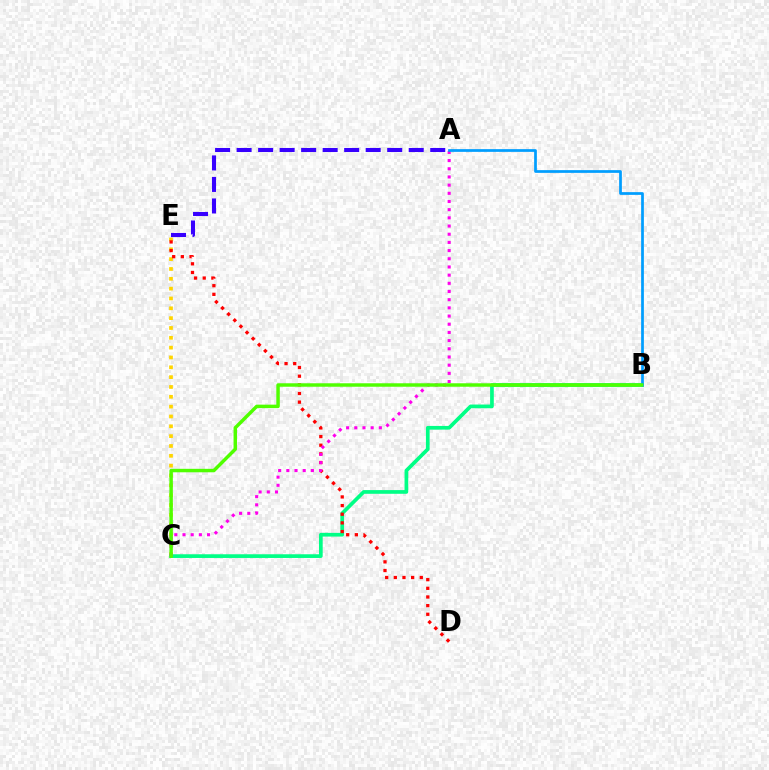{('C', 'E'): [{'color': '#ffd500', 'line_style': 'dotted', 'thickness': 2.67}], ('A', 'E'): [{'color': '#3700ff', 'line_style': 'dashed', 'thickness': 2.92}], ('B', 'C'): [{'color': '#00ff86', 'line_style': 'solid', 'thickness': 2.66}, {'color': '#4fff00', 'line_style': 'solid', 'thickness': 2.49}], ('D', 'E'): [{'color': '#ff0000', 'line_style': 'dotted', 'thickness': 2.35}], ('A', 'C'): [{'color': '#ff00ed', 'line_style': 'dotted', 'thickness': 2.22}], ('A', 'B'): [{'color': '#009eff', 'line_style': 'solid', 'thickness': 1.96}]}